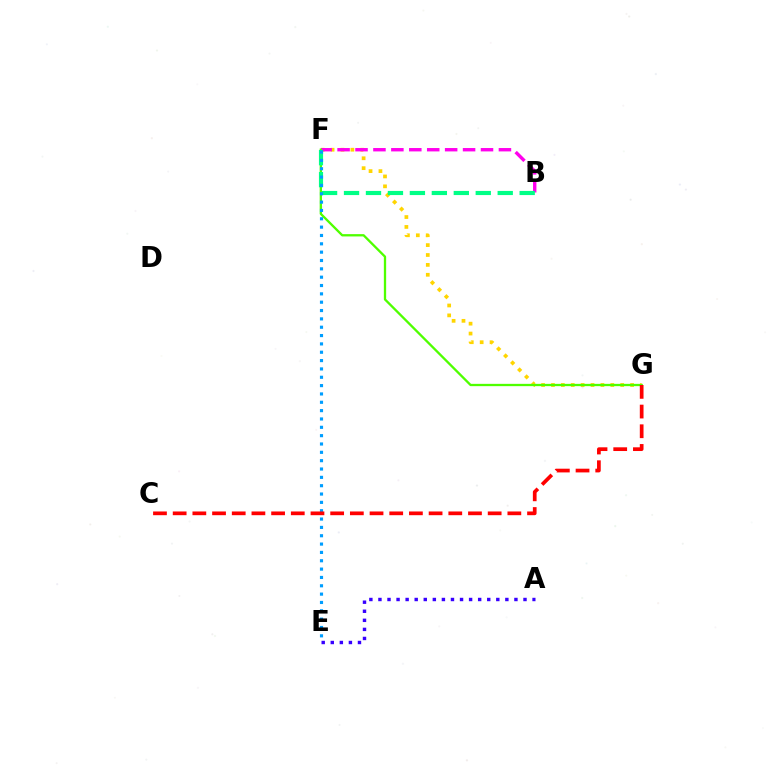{('F', 'G'): [{'color': '#ffd500', 'line_style': 'dotted', 'thickness': 2.69}, {'color': '#4fff00', 'line_style': 'solid', 'thickness': 1.66}], ('B', 'F'): [{'color': '#ff00ed', 'line_style': 'dashed', 'thickness': 2.44}, {'color': '#00ff86', 'line_style': 'dashed', 'thickness': 2.98}], ('E', 'F'): [{'color': '#009eff', 'line_style': 'dotted', 'thickness': 2.27}], ('C', 'G'): [{'color': '#ff0000', 'line_style': 'dashed', 'thickness': 2.67}], ('A', 'E'): [{'color': '#3700ff', 'line_style': 'dotted', 'thickness': 2.46}]}